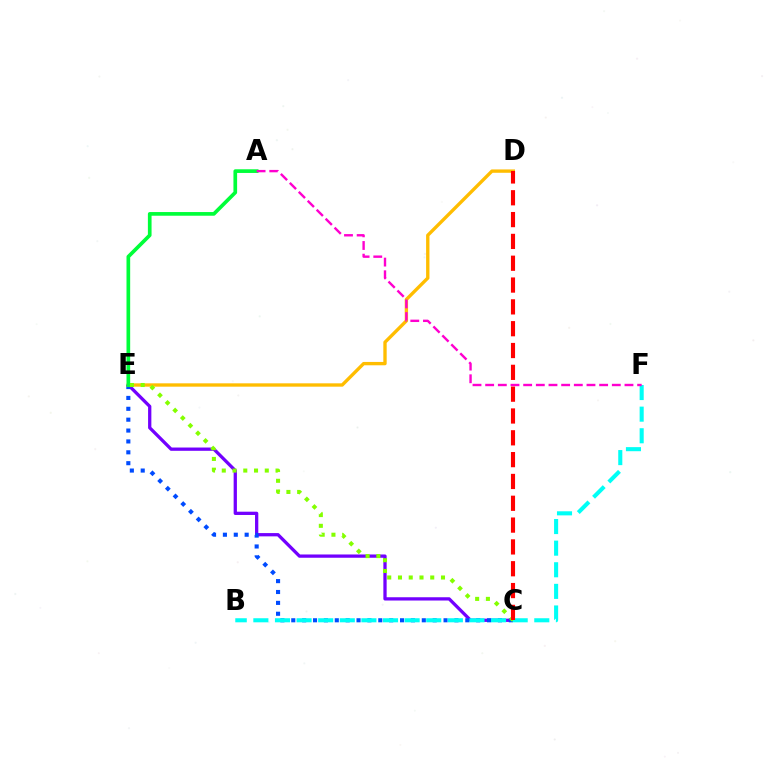{('C', 'E'): [{'color': '#7200ff', 'line_style': 'solid', 'thickness': 2.36}, {'color': '#004bff', 'line_style': 'dotted', 'thickness': 2.96}, {'color': '#84ff00', 'line_style': 'dotted', 'thickness': 2.92}], ('B', 'F'): [{'color': '#00fff6', 'line_style': 'dashed', 'thickness': 2.94}], ('D', 'E'): [{'color': '#ffbd00', 'line_style': 'solid', 'thickness': 2.41}], ('A', 'E'): [{'color': '#00ff39', 'line_style': 'solid', 'thickness': 2.65}], ('A', 'F'): [{'color': '#ff00cf', 'line_style': 'dashed', 'thickness': 1.72}], ('C', 'D'): [{'color': '#ff0000', 'line_style': 'dashed', 'thickness': 2.96}]}